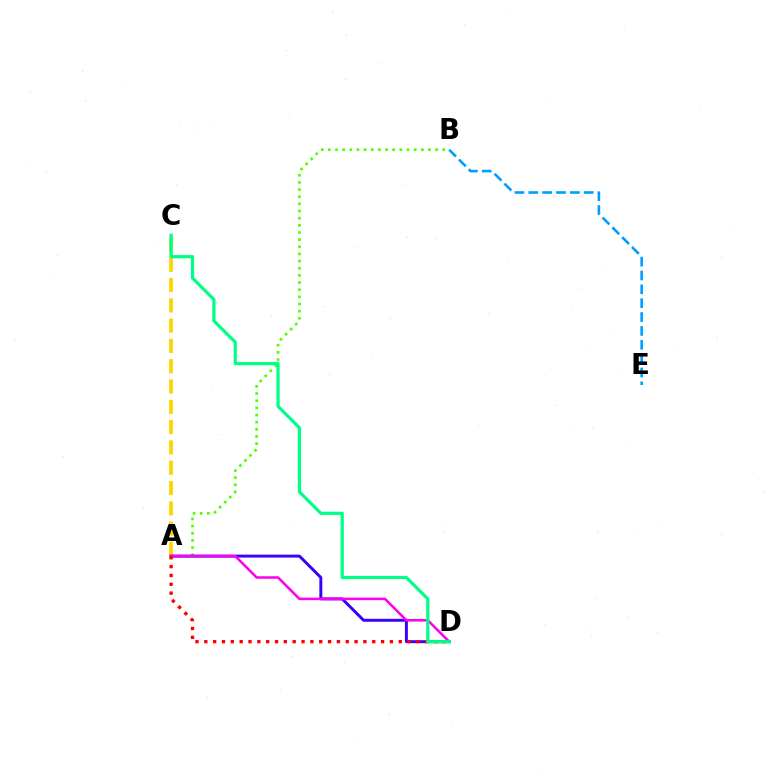{('A', 'B'): [{'color': '#4fff00', 'line_style': 'dotted', 'thickness': 1.94}], ('A', 'C'): [{'color': '#ffd500', 'line_style': 'dashed', 'thickness': 2.76}], ('A', 'D'): [{'color': '#3700ff', 'line_style': 'solid', 'thickness': 2.12}, {'color': '#ff00ed', 'line_style': 'solid', 'thickness': 1.82}, {'color': '#ff0000', 'line_style': 'dotted', 'thickness': 2.4}], ('B', 'E'): [{'color': '#009eff', 'line_style': 'dashed', 'thickness': 1.88}], ('C', 'D'): [{'color': '#00ff86', 'line_style': 'solid', 'thickness': 2.31}]}